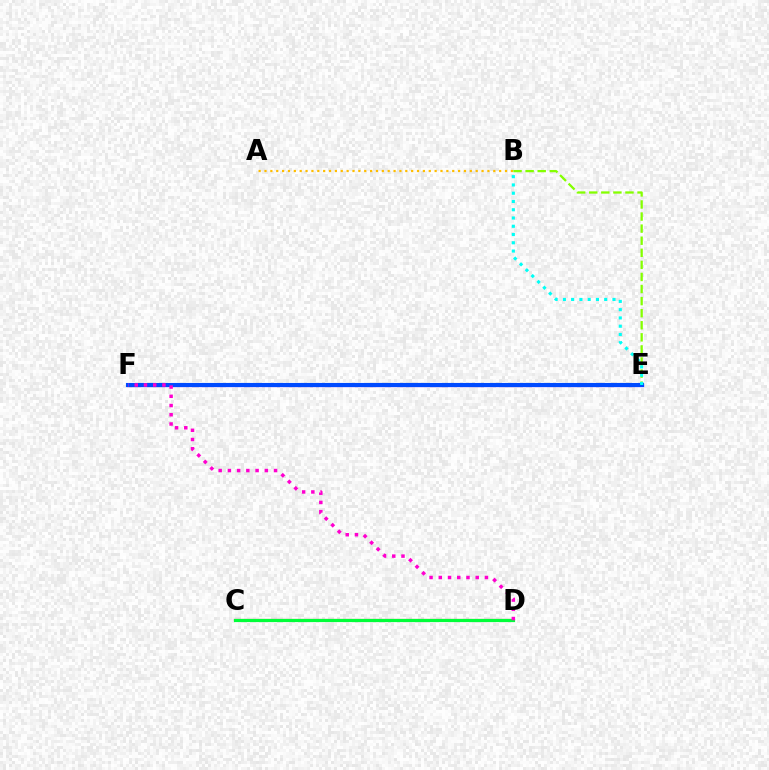{('E', 'F'): [{'color': '#7200ff', 'line_style': 'solid', 'thickness': 2.31}, {'color': '#004bff', 'line_style': 'solid', 'thickness': 2.95}], ('B', 'E'): [{'color': '#84ff00', 'line_style': 'dashed', 'thickness': 1.64}, {'color': '#00fff6', 'line_style': 'dotted', 'thickness': 2.25}], ('C', 'D'): [{'color': '#ff0000', 'line_style': 'solid', 'thickness': 1.53}, {'color': '#00ff39', 'line_style': 'solid', 'thickness': 2.29}], ('D', 'F'): [{'color': '#ff00cf', 'line_style': 'dotted', 'thickness': 2.51}], ('A', 'B'): [{'color': '#ffbd00', 'line_style': 'dotted', 'thickness': 1.59}]}